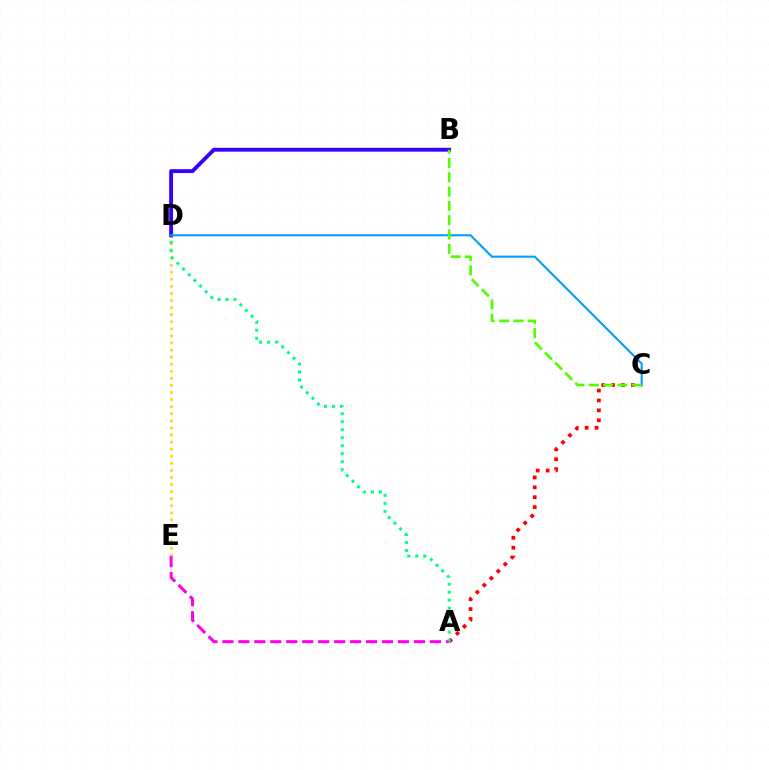{('A', 'C'): [{'color': '#ff0000', 'line_style': 'dotted', 'thickness': 2.69}], ('D', 'E'): [{'color': '#ffd500', 'line_style': 'dotted', 'thickness': 1.92}], ('A', 'E'): [{'color': '#ff00ed', 'line_style': 'dashed', 'thickness': 2.17}], ('B', 'D'): [{'color': '#3700ff', 'line_style': 'solid', 'thickness': 2.78}], ('A', 'D'): [{'color': '#00ff86', 'line_style': 'dotted', 'thickness': 2.17}], ('C', 'D'): [{'color': '#009eff', 'line_style': 'solid', 'thickness': 1.5}], ('B', 'C'): [{'color': '#4fff00', 'line_style': 'dashed', 'thickness': 1.94}]}